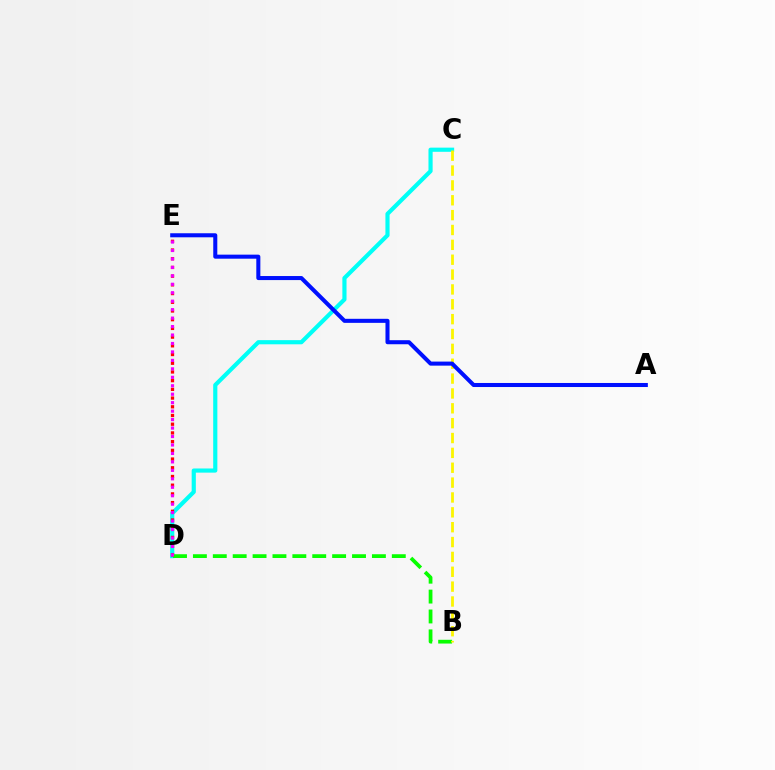{('C', 'D'): [{'color': '#00fff6', 'line_style': 'solid', 'thickness': 2.99}], ('D', 'E'): [{'color': '#ff0000', 'line_style': 'dotted', 'thickness': 2.37}, {'color': '#ee00ff', 'line_style': 'dotted', 'thickness': 2.3}], ('B', 'D'): [{'color': '#08ff00', 'line_style': 'dashed', 'thickness': 2.7}], ('B', 'C'): [{'color': '#fcf500', 'line_style': 'dashed', 'thickness': 2.02}], ('A', 'E'): [{'color': '#0010ff', 'line_style': 'solid', 'thickness': 2.91}]}